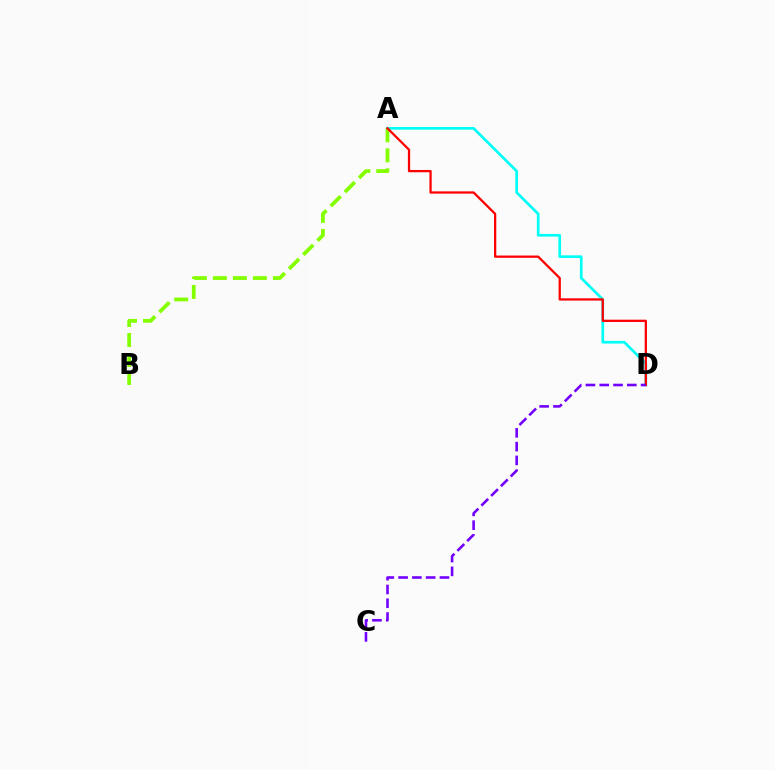{('A', 'D'): [{'color': '#00fff6', 'line_style': 'solid', 'thickness': 1.94}, {'color': '#ff0000', 'line_style': 'solid', 'thickness': 1.64}], ('A', 'B'): [{'color': '#84ff00', 'line_style': 'dashed', 'thickness': 2.72}], ('C', 'D'): [{'color': '#7200ff', 'line_style': 'dashed', 'thickness': 1.87}]}